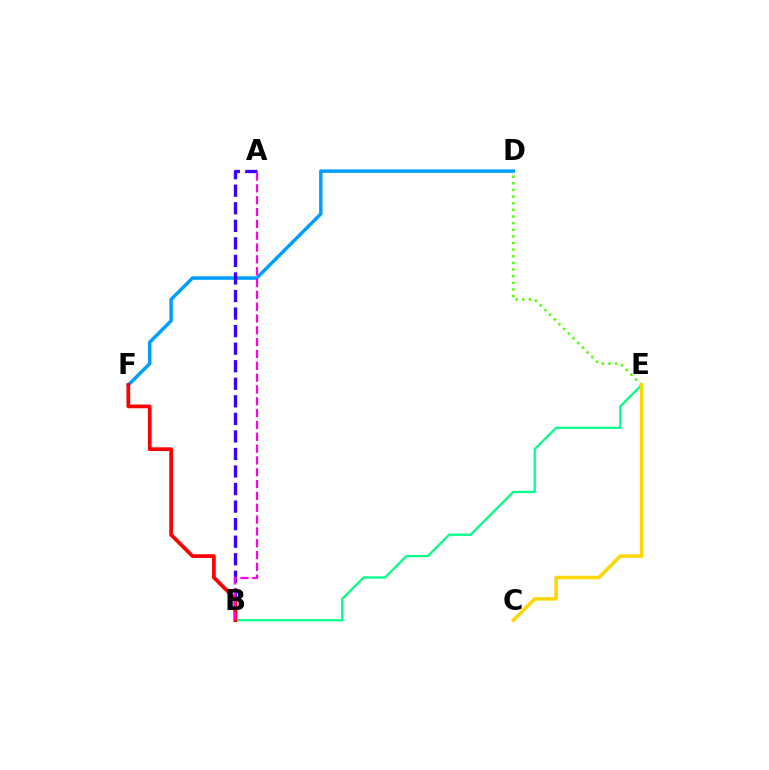{('D', 'E'): [{'color': '#4fff00', 'line_style': 'dotted', 'thickness': 1.8}], ('D', 'F'): [{'color': '#009eff', 'line_style': 'solid', 'thickness': 2.51}], ('B', 'E'): [{'color': '#00ff86', 'line_style': 'solid', 'thickness': 1.64}], ('C', 'E'): [{'color': '#ffd500', 'line_style': 'solid', 'thickness': 2.49}], ('A', 'B'): [{'color': '#3700ff', 'line_style': 'dashed', 'thickness': 2.38}, {'color': '#ff00ed', 'line_style': 'dashed', 'thickness': 1.61}], ('B', 'F'): [{'color': '#ff0000', 'line_style': 'solid', 'thickness': 2.69}]}